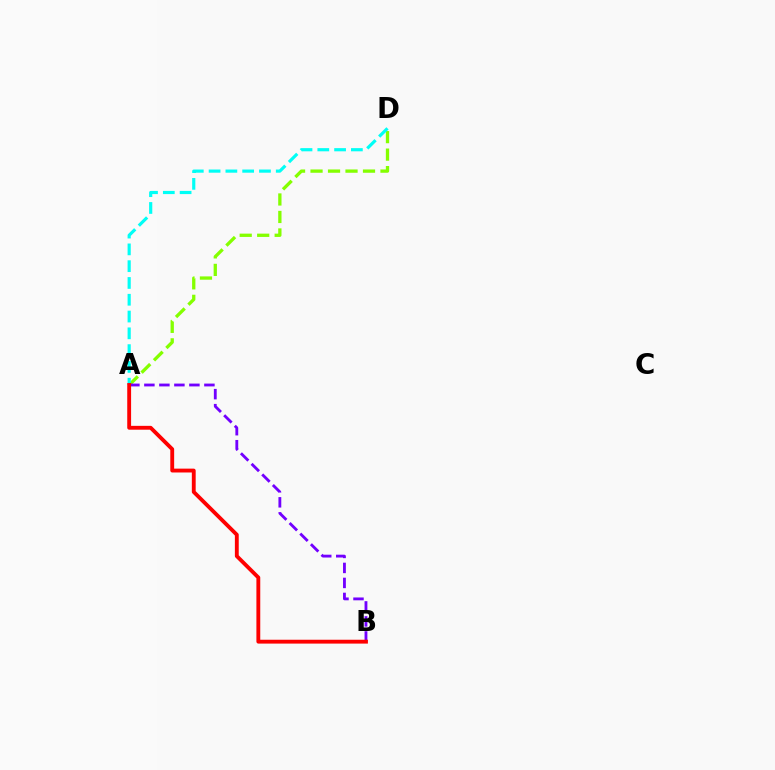{('A', 'D'): [{'color': '#84ff00', 'line_style': 'dashed', 'thickness': 2.38}, {'color': '#00fff6', 'line_style': 'dashed', 'thickness': 2.28}], ('A', 'B'): [{'color': '#7200ff', 'line_style': 'dashed', 'thickness': 2.04}, {'color': '#ff0000', 'line_style': 'solid', 'thickness': 2.77}]}